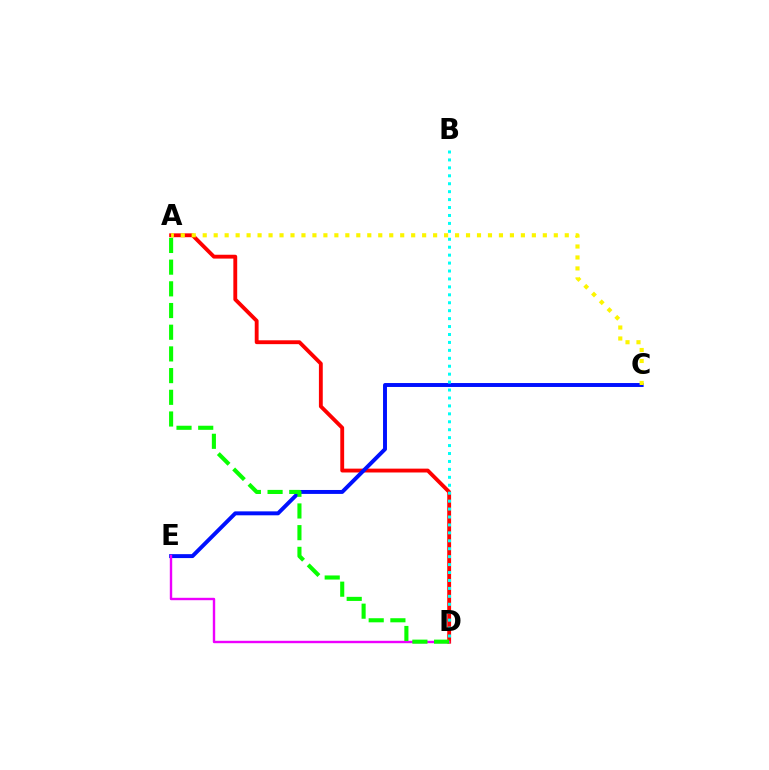{('A', 'D'): [{'color': '#ff0000', 'line_style': 'solid', 'thickness': 2.77}, {'color': '#08ff00', 'line_style': 'dashed', 'thickness': 2.95}], ('C', 'E'): [{'color': '#0010ff', 'line_style': 'solid', 'thickness': 2.83}], ('D', 'E'): [{'color': '#ee00ff', 'line_style': 'solid', 'thickness': 1.73}], ('A', 'C'): [{'color': '#fcf500', 'line_style': 'dotted', 'thickness': 2.98}], ('B', 'D'): [{'color': '#00fff6', 'line_style': 'dotted', 'thickness': 2.16}]}